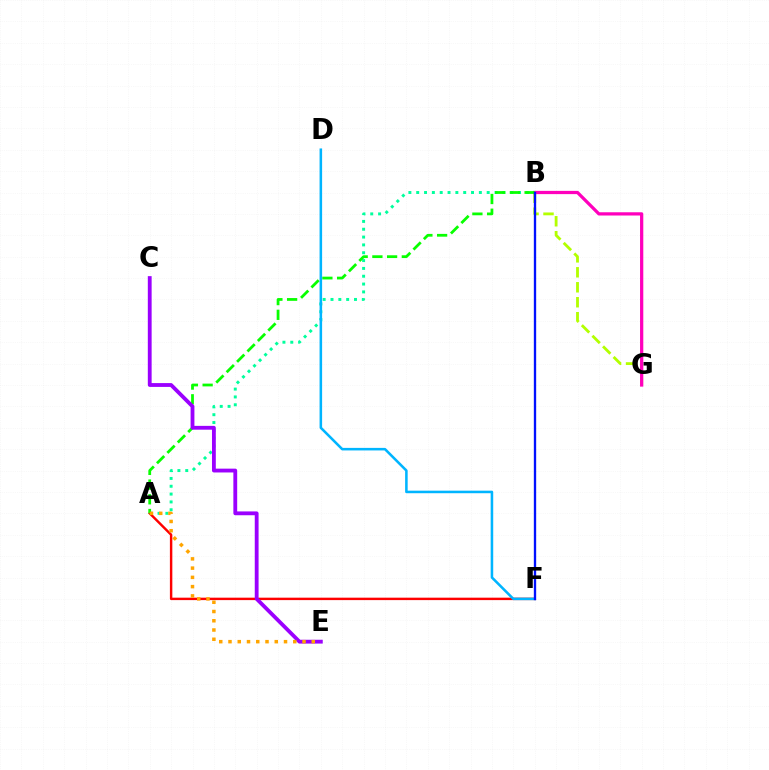{('A', 'B'): [{'color': '#00ff9d', 'line_style': 'dotted', 'thickness': 2.13}, {'color': '#08ff00', 'line_style': 'dashed', 'thickness': 2.0}], ('B', 'G'): [{'color': '#b3ff00', 'line_style': 'dashed', 'thickness': 2.03}, {'color': '#ff00bd', 'line_style': 'solid', 'thickness': 2.34}], ('A', 'F'): [{'color': '#ff0000', 'line_style': 'solid', 'thickness': 1.75}], ('C', 'E'): [{'color': '#9b00ff', 'line_style': 'solid', 'thickness': 2.75}], ('D', 'F'): [{'color': '#00b5ff', 'line_style': 'solid', 'thickness': 1.84}], ('B', 'F'): [{'color': '#0010ff', 'line_style': 'solid', 'thickness': 1.68}], ('A', 'E'): [{'color': '#ffa500', 'line_style': 'dotted', 'thickness': 2.51}]}